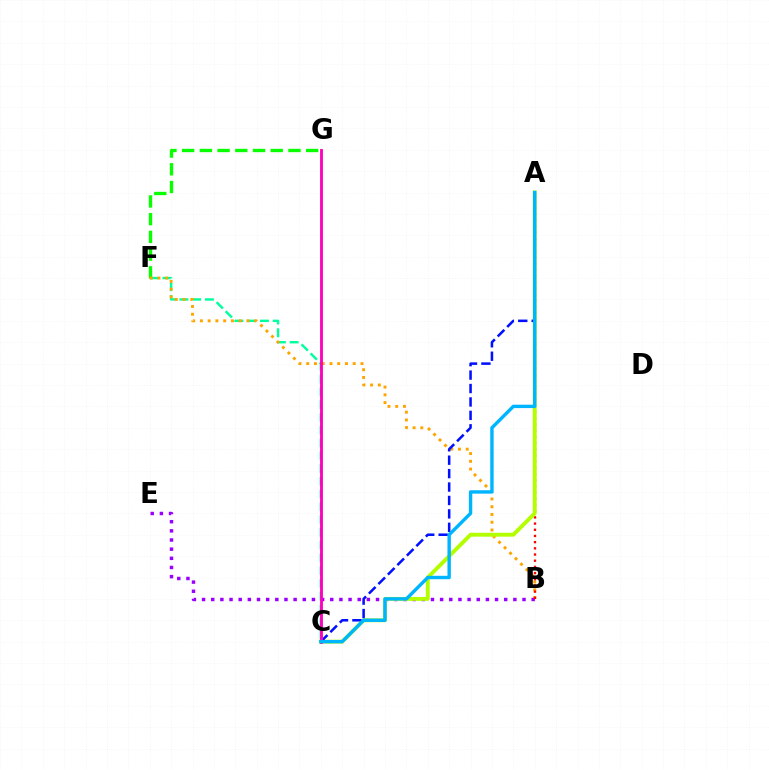{('C', 'F'): [{'color': '#00ff9d', 'line_style': 'dashed', 'thickness': 1.74}], ('F', 'G'): [{'color': '#08ff00', 'line_style': 'dashed', 'thickness': 2.41}], ('B', 'F'): [{'color': '#ffa500', 'line_style': 'dotted', 'thickness': 2.11}], ('B', 'E'): [{'color': '#9b00ff', 'line_style': 'dotted', 'thickness': 2.49}], ('A', 'B'): [{'color': '#ff0000', 'line_style': 'dotted', 'thickness': 1.68}], ('A', 'C'): [{'color': '#b3ff00', 'line_style': 'solid', 'thickness': 2.81}, {'color': '#0010ff', 'line_style': 'dashed', 'thickness': 1.82}, {'color': '#00b5ff', 'line_style': 'solid', 'thickness': 2.44}], ('C', 'G'): [{'color': '#ff00bd', 'line_style': 'solid', 'thickness': 2.05}]}